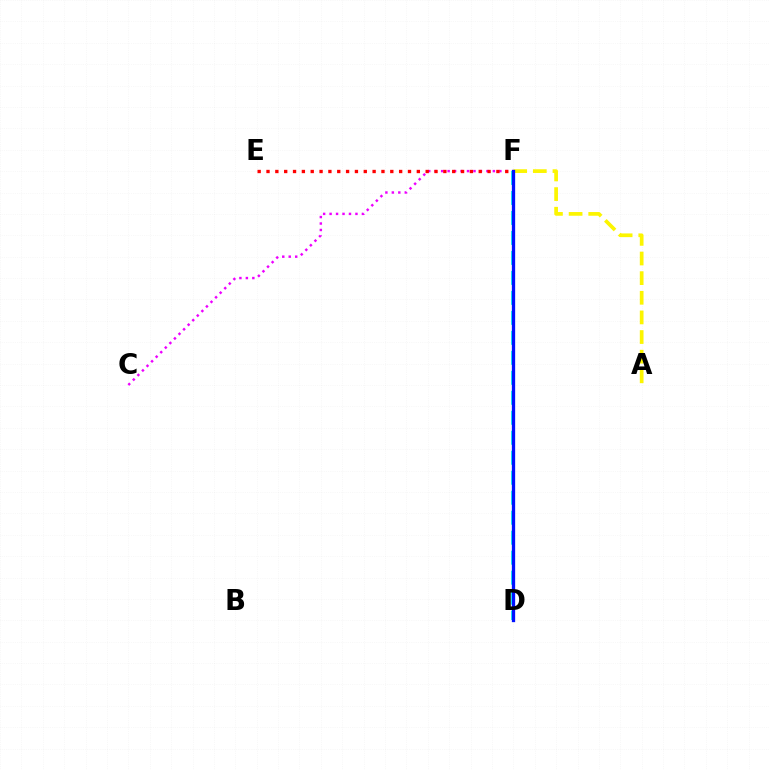{('D', 'F'): [{'color': '#08ff00', 'line_style': 'solid', 'thickness': 2.12}, {'color': '#00fff6', 'line_style': 'dashed', 'thickness': 2.71}, {'color': '#0010ff', 'line_style': 'solid', 'thickness': 2.38}], ('A', 'F'): [{'color': '#fcf500', 'line_style': 'dashed', 'thickness': 2.67}], ('C', 'F'): [{'color': '#ee00ff', 'line_style': 'dotted', 'thickness': 1.76}], ('E', 'F'): [{'color': '#ff0000', 'line_style': 'dotted', 'thickness': 2.4}]}